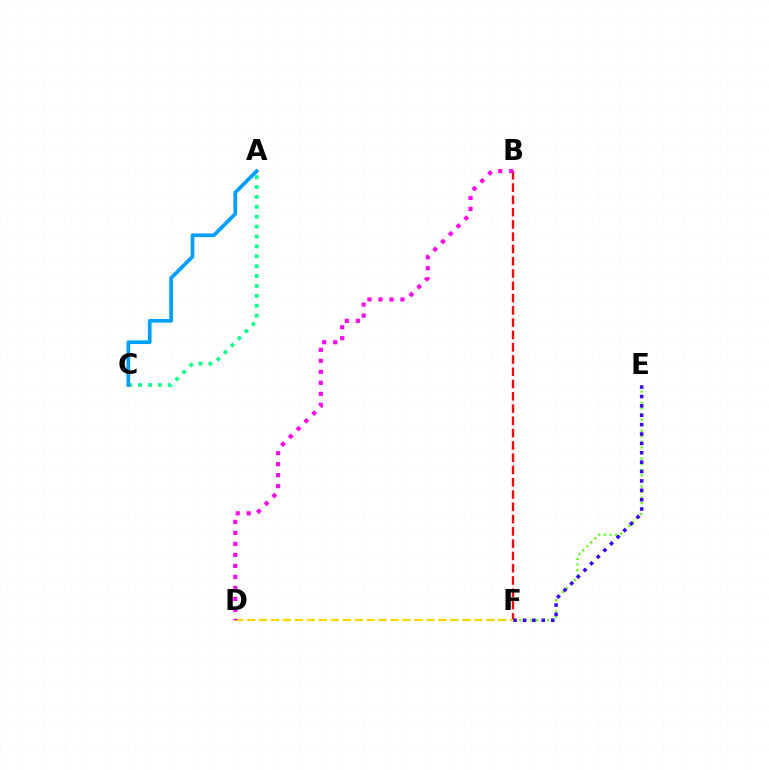{('A', 'C'): [{'color': '#00ff86', 'line_style': 'dotted', 'thickness': 2.69}, {'color': '#009eff', 'line_style': 'solid', 'thickness': 2.66}], ('E', 'F'): [{'color': '#4fff00', 'line_style': 'dotted', 'thickness': 1.52}, {'color': '#3700ff', 'line_style': 'dotted', 'thickness': 2.55}], ('B', 'F'): [{'color': '#ff0000', 'line_style': 'dashed', 'thickness': 1.67}], ('D', 'F'): [{'color': '#ffd500', 'line_style': 'dashed', 'thickness': 1.62}], ('B', 'D'): [{'color': '#ff00ed', 'line_style': 'dotted', 'thickness': 2.99}]}